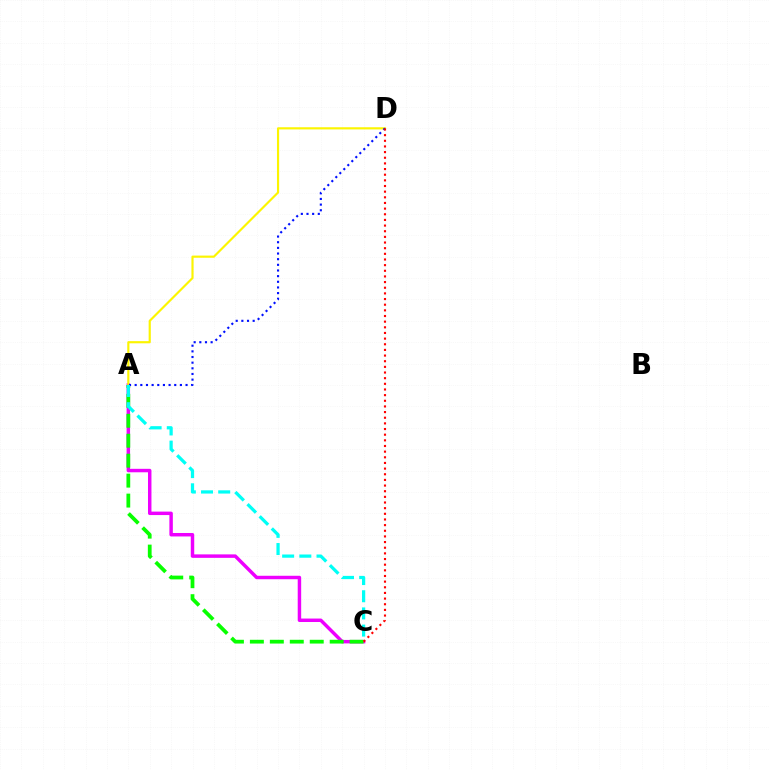{('A', 'C'): [{'color': '#ee00ff', 'line_style': 'solid', 'thickness': 2.49}, {'color': '#08ff00', 'line_style': 'dashed', 'thickness': 2.71}, {'color': '#00fff6', 'line_style': 'dashed', 'thickness': 2.33}], ('A', 'D'): [{'color': '#fcf500', 'line_style': 'solid', 'thickness': 1.56}, {'color': '#0010ff', 'line_style': 'dotted', 'thickness': 1.54}], ('C', 'D'): [{'color': '#ff0000', 'line_style': 'dotted', 'thickness': 1.54}]}